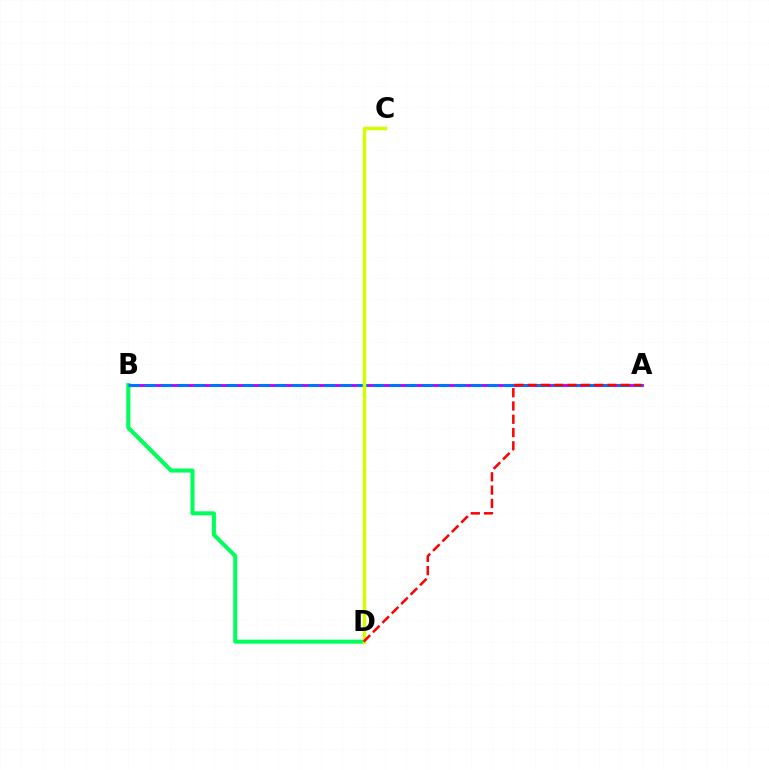{('A', 'B'): [{'color': '#b900ff', 'line_style': 'solid', 'thickness': 2.05}, {'color': '#0074ff', 'line_style': 'dashed', 'thickness': 2.21}], ('B', 'D'): [{'color': '#00ff5c', 'line_style': 'solid', 'thickness': 2.91}], ('C', 'D'): [{'color': '#d1ff00', 'line_style': 'solid', 'thickness': 2.49}], ('A', 'D'): [{'color': '#ff0000', 'line_style': 'dashed', 'thickness': 1.81}]}